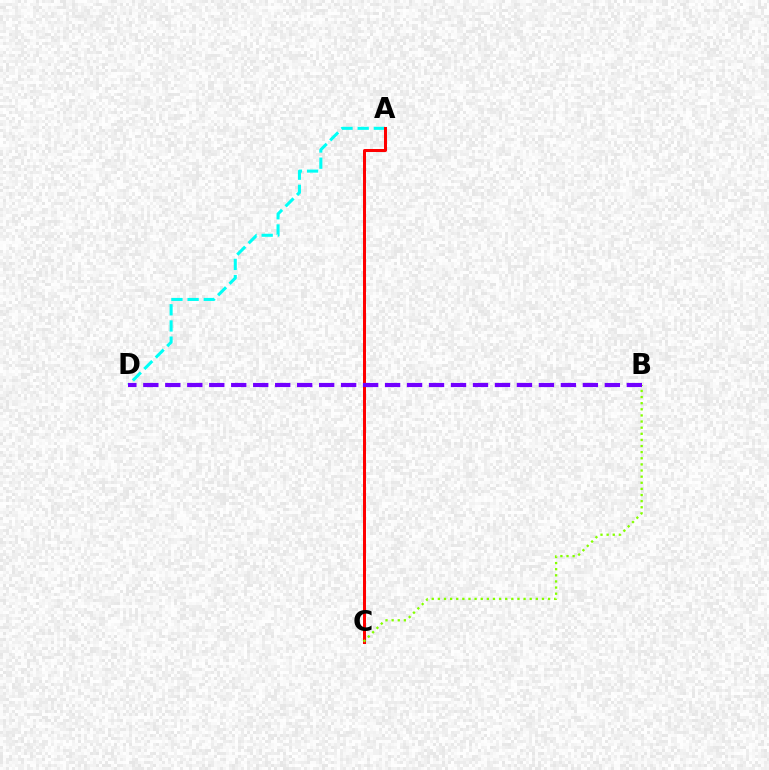{('A', 'D'): [{'color': '#00fff6', 'line_style': 'dashed', 'thickness': 2.2}], ('A', 'C'): [{'color': '#ff0000', 'line_style': 'solid', 'thickness': 2.16}], ('B', 'C'): [{'color': '#84ff00', 'line_style': 'dotted', 'thickness': 1.66}], ('B', 'D'): [{'color': '#7200ff', 'line_style': 'dashed', 'thickness': 2.99}]}